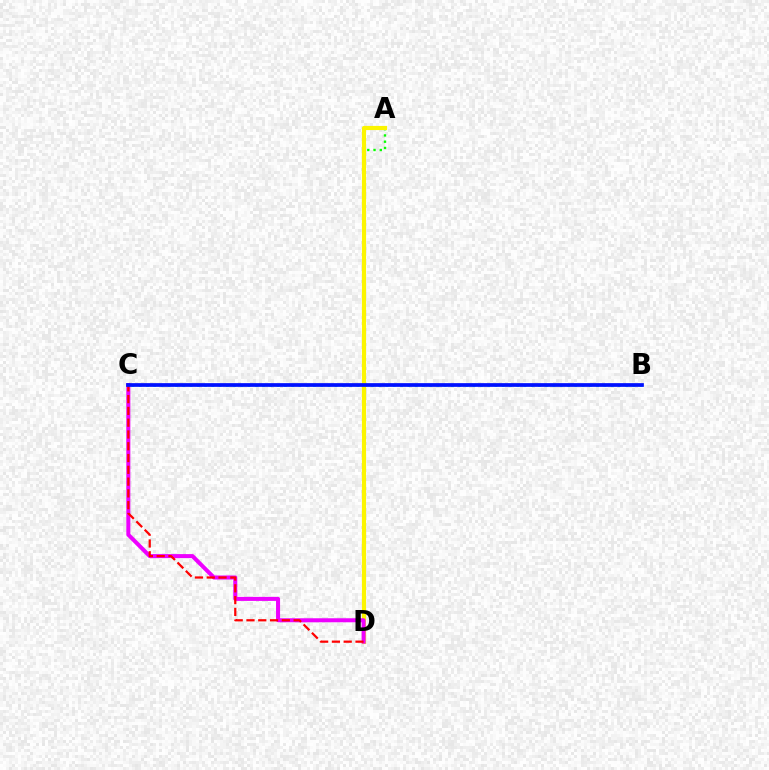{('B', 'C'): [{'color': '#00fff6', 'line_style': 'dotted', 'thickness': 1.97}, {'color': '#0010ff', 'line_style': 'solid', 'thickness': 2.67}], ('A', 'D'): [{'color': '#08ff00', 'line_style': 'dotted', 'thickness': 1.7}, {'color': '#fcf500', 'line_style': 'solid', 'thickness': 2.99}], ('C', 'D'): [{'color': '#ee00ff', 'line_style': 'solid', 'thickness': 2.9}, {'color': '#ff0000', 'line_style': 'dashed', 'thickness': 1.6}]}